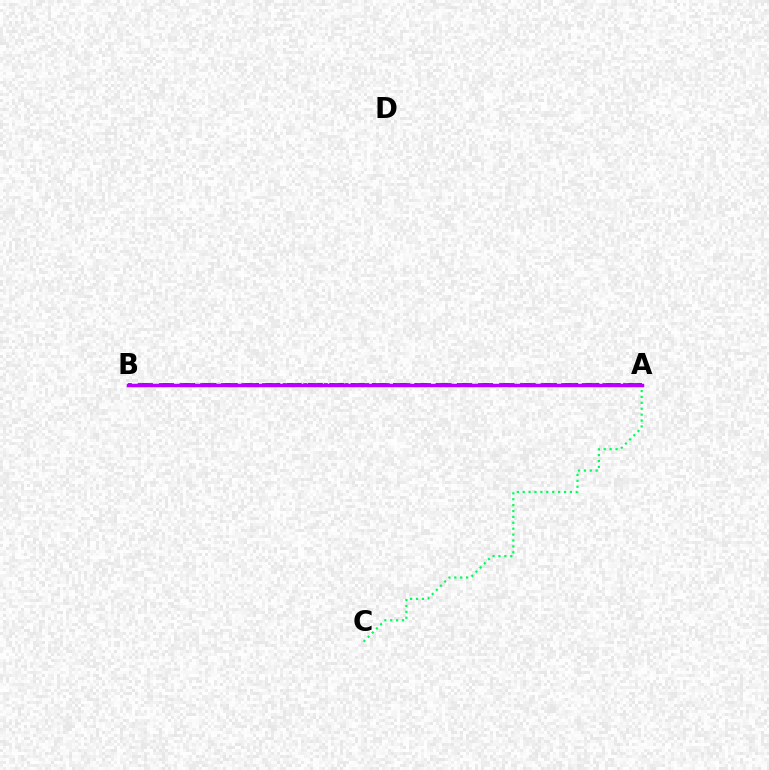{('A', 'C'): [{'color': '#00ff5c', 'line_style': 'dotted', 'thickness': 1.6}], ('A', 'B'): [{'color': '#d1ff00', 'line_style': 'solid', 'thickness': 1.82}, {'color': '#ff0000', 'line_style': 'dashed', 'thickness': 2.89}, {'color': '#0074ff', 'line_style': 'dotted', 'thickness': 2.8}, {'color': '#b900ff', 'line_style': 'solid', 'thickness': 2.5}]}